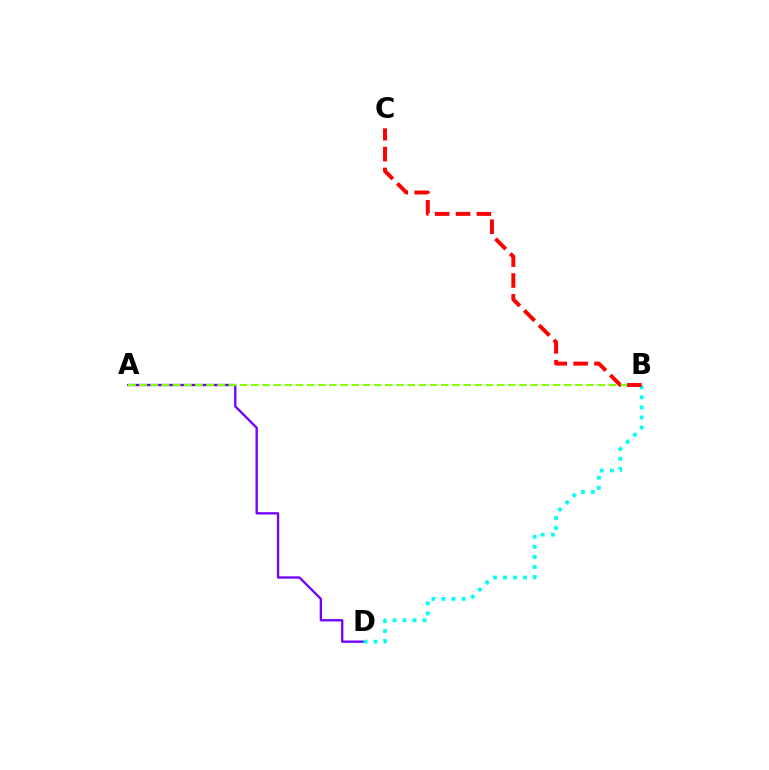{('A', 'D'): [{'color': '#7200ff', 'line_style': 'solid', 'thickness': 1.67}], ('A', 'B'): [{'color': '#84ff00', 'line_style': 'dashed', 'thickness': 1.52}], ('B', 'D'): [{'color': '#00fff6', 'line_style': 'dotted', 'thickness': 2.73}], ('B', 'C'): [{'color': '#ff0000', 'line_style': 'dashed', 'thickness': 2.84}]}